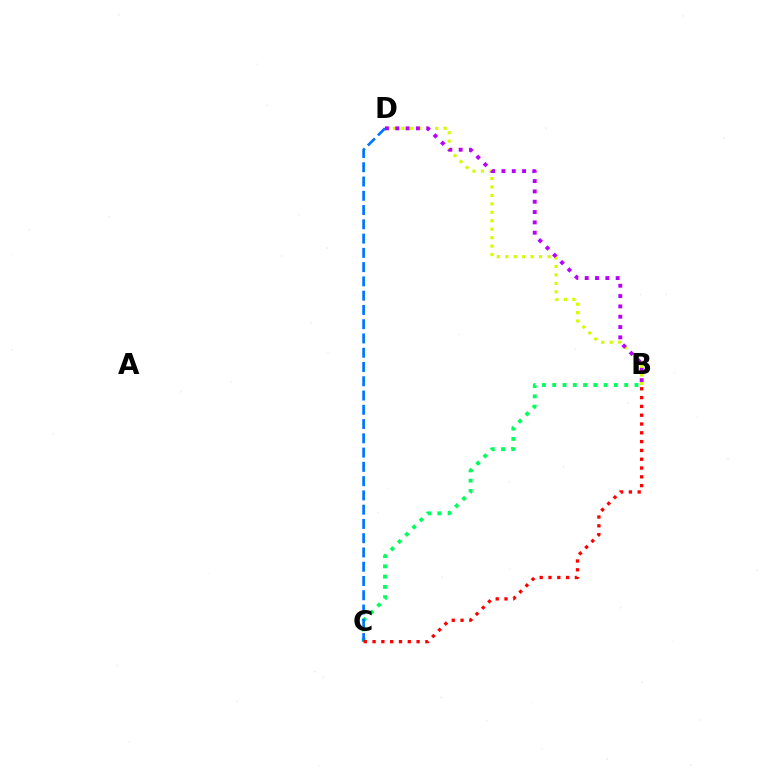{('B', 'D'): [{'color': '#d1ff00', 'line_style': 'dotted', 'thickness': 2.3}, {'color': '#b900ff', 'line_style': 'dotted', 'thickness': 2.8}], ('B', 'C'): [{'color': '#00ff5c', 'line_style': 'dotted', 'thickness': 2.79}, {'color': '#ff0000', 'line_style': 'dotted', 'thickness': 2.39}], ('C', 'D'): [{'color': '#0074ff', 'line_style': 'dashed', 'thickness': 1.94}]}